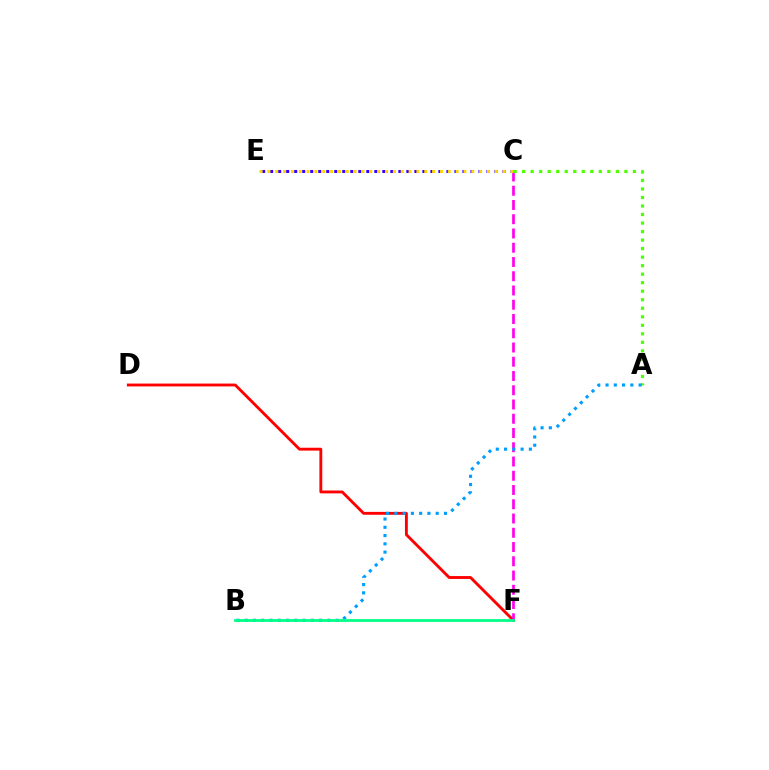{('C', 'E'): [{'color': '#3700ff', 'line_style': 'dotted', 'thickness': 2.18}, {'color': '#ffd500', 'line_style': 'dotted', 'thickness': 2.13}], ('D', 'F'): [{'color': '#ff0000', 'line_style': 'solid', 'thickness': 2.06}], ('C', 'F'): [{'color': '#ff00ed', 'line_style': 'dashed', 'thickness': 1.94}], ('A', 'C'): [{'color': '#4fff00', 'line_style': 'dotted', 'thickness': 2.32}], ('A', 'B'): [{'color': '#009eff', 'line_style': 'dotted', 'thickness': 2.25}], ('B', 'F'): [{'color': '#00ff86', 'line_style': 'solid', 'thickness': 1.99}]}